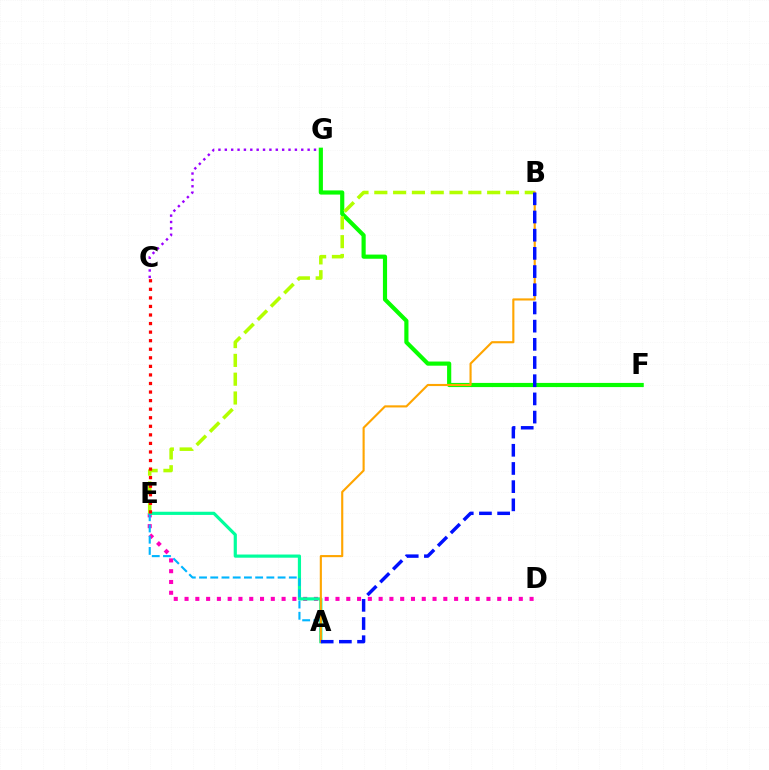{('D', 'E'): [{'color': '#ff00bd', 'line_style': 'dotted', 'thickness': 2.93}], ('C', 'G'): [{'color': '#9b00ff', 'line_style': 'dotted', 'thickness': 1.73}], ('A', 'E'): [{'color': '#00ff9d', 'line_style': 'solid', 'thickness': 2.29}, {'color': '#00b5ff', 'line_style': 'dashed', 'thickness': 1.52}], ('F', 'G'): [{'color': '#08ff00', 'line_style': 'solid', 'thickness': 3.0}], ('B', 'E'): [{'color': '#b3ff00', 'line_style': 'dashed', 'thickness': 2.55}], ('A', 'B'): [{'color': '#ffa500', 'line_style': 'solid', 'thickness': 1.53}, {'color': '#0010ff', 'line_style': 'dashed', 'thickness': 2.47}], ('C', 'E'): [{'color': '#ff0000', 'line_style': 'dotted', 'thickness': 2.33}]}